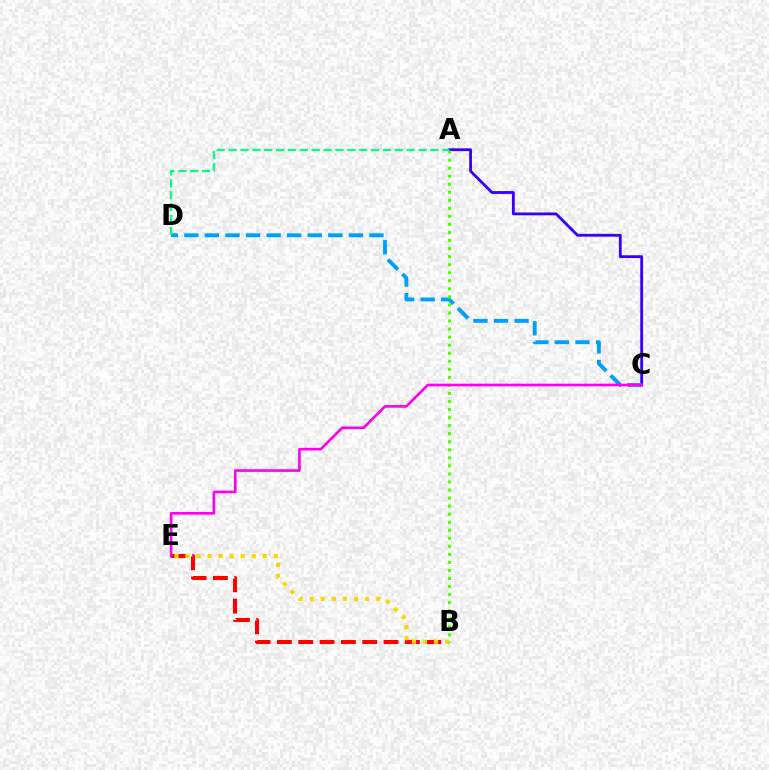{('B', 'E'): [{'color': '#ff0000', 'line_style': 'dashed', 'thickness': 2.9}, {'color': '#ffd500', 'line_style': 'dotted', 'thickness': 3.0}], ('A', 'C'): [{'color': '#3700ff', 'line_style': 'solid', 'thickness': 2.03}], ('C', 'D'): [{'color': '#009eff', 'line_style': 'dashed', 'thickness': 2.79}], ('A', 'B'): [{'color': '#4fff00', 'line_style': 'dotted', 'thickness': 2.19}], ('A', 'D'): [{'color': '#00ff86', 'line_style': 'dashed', 'thickness': 1.61}], ('C', 'E'): [{'color': '#ff00ed', 'line_style': 'solid', 'thickness': 1.89}]}